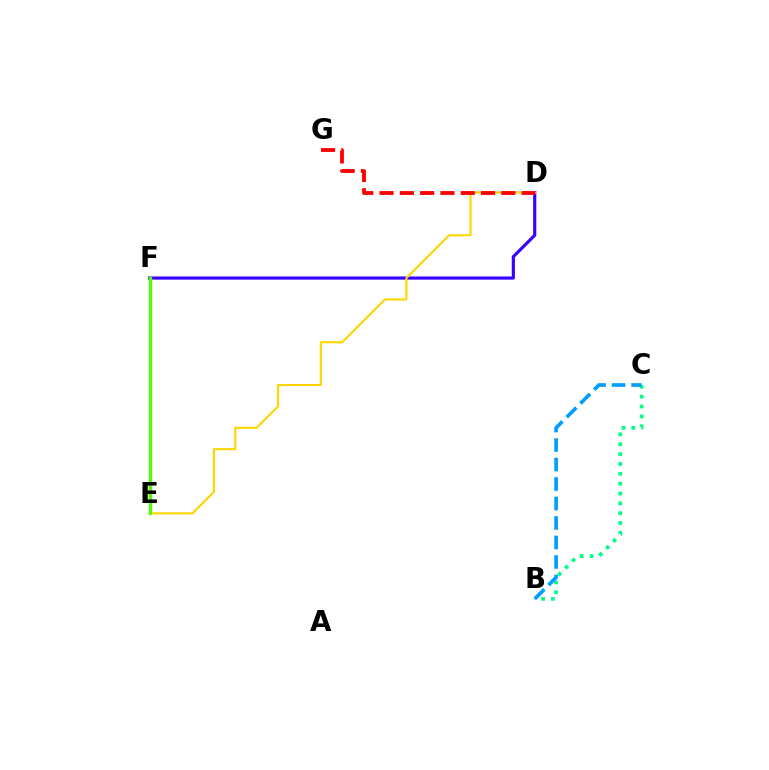{('D', 'F'): [{'color': '#3700ff', 'line_style': 'solid', 'thickness': 2.27}], ('D', 'E'): [{'color': '#ffd500', 'line_style': 'solid', 'thickness': 1.52}], ('B', 'C'): [{'color': '#00ff86', 'line_style': 'dotted', 'thickness': 2.68}, {'color': '#009eff', 'line_style': 'dashed', 'thickness': 2.65}], ('E', 'F'): [{'color': '#ff00ed', 'line_style': 'dotted', 'thickness': 2.01}, {'color': '#4fff00', 'line_style': 'solid', 'thickness': 2.38}], ('D', 'G'): [{'color': '#ff0000', 'line_style': 'dashed', 'thickness': 2.76}]}